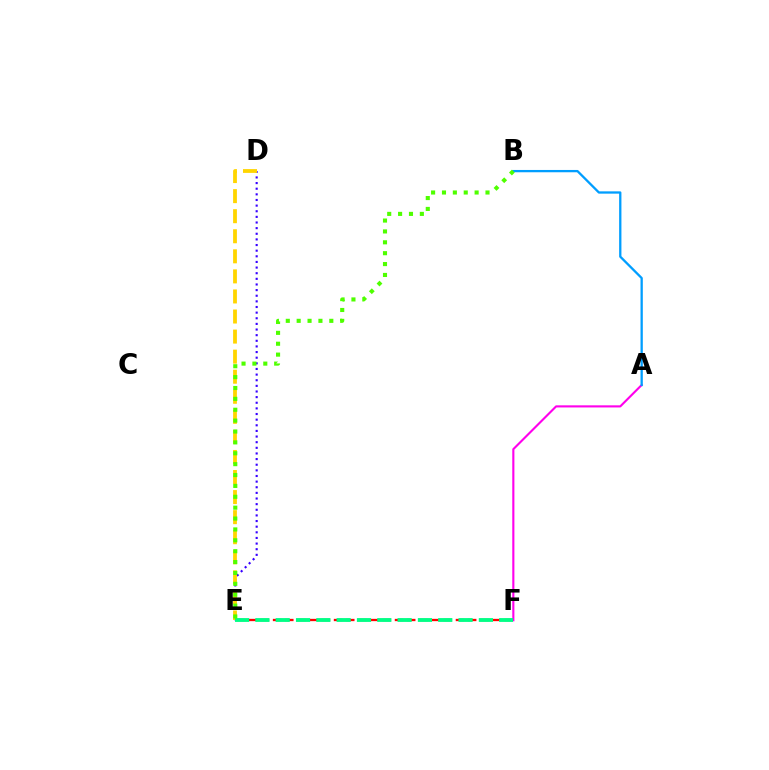{('D', 'E'): [{'color': '#3700ff', 'line_style': 'dotted', 'thickness': 1.53}, {'color': '#ffd500', 'line_style': 'dashed', 'thickness': 2.73}], ('A', 'F'): [{'color': '#ff00ed', 'line_style': 'solid', 'thickness': 1.53}], ('A', 'B'): [{'color': '#009eff', 'line_style': 'solid', 'thickness': 1.65}], ('E', 'F'): [{'color': '#ff0000', 'line_style': 'dashed', 'thickness': 1.66}, {'color': '#00ff86', 'line_style': 'dashed', 'thickness': 2.76}], ('B', 'E'): [{'color': '#4fff00', 'line_style': 'dotted', 'thickness': 2.96}]}